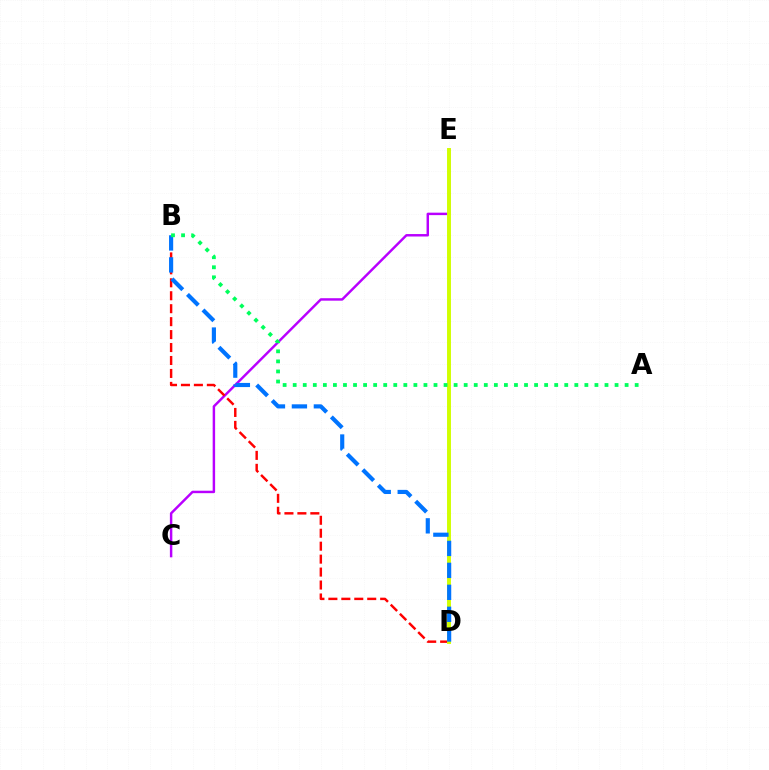{('C', 'E'): [{'color': '#b900ff', 'line_style': 'solid', 'thickness': 1.77}], ('B', 'D'): [{'color': '#ff0000', 'line_style': 'dashed', 'thickness': 1.76}, {'color': '#0074ff', 'line_style': 'dashed', 'thickness': 2.98}], ('D', 'E'): [{'color': '#d1ff00', 'line_style': 'solid', 'thickness': 2.82}], ('A', 'B'): [{'color': '#00ff5c', 'line_style': 'dotted', 'thickness': 2.73}]}